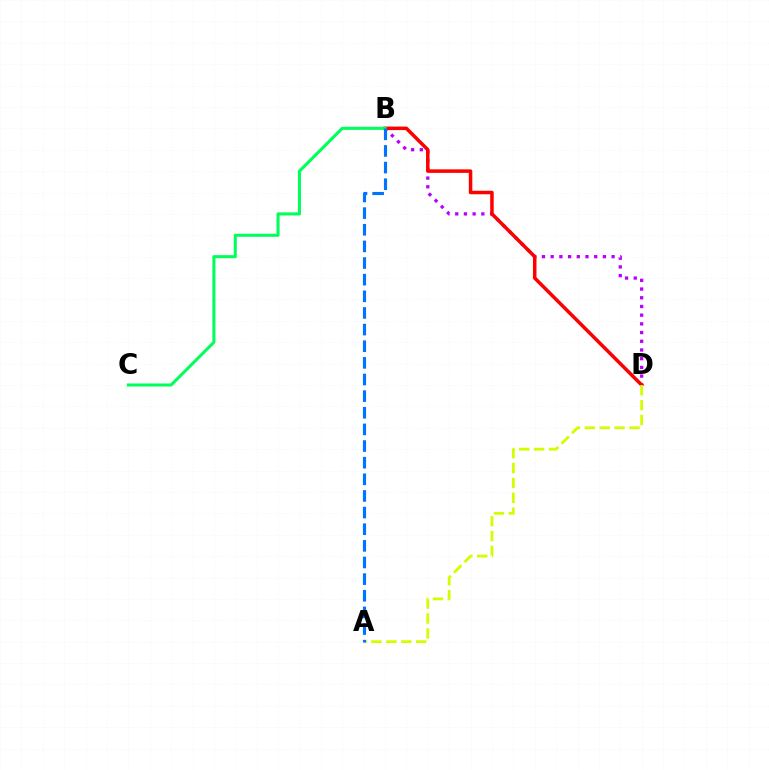{('B', 'D'): [{'color': '#b900ff', 'line_style': 'dotted', 'thickness': 2.37}, {'color': '#ff0000', 'line_style': 'solid', 'thickness': 2.53}], ('A', 'D'): [{'color': '#d1ff00', 'line_style': 'dashed', 'thickness': 2.02}], ('B', 'C'): [{'color': '#00ff5c', 'line_style': 'solid', 'thickness': 2.2}], ('A', 'B'): [{'color': '#0074ff', 'line_style': 'dashed', 'thickness': 2.26}]}